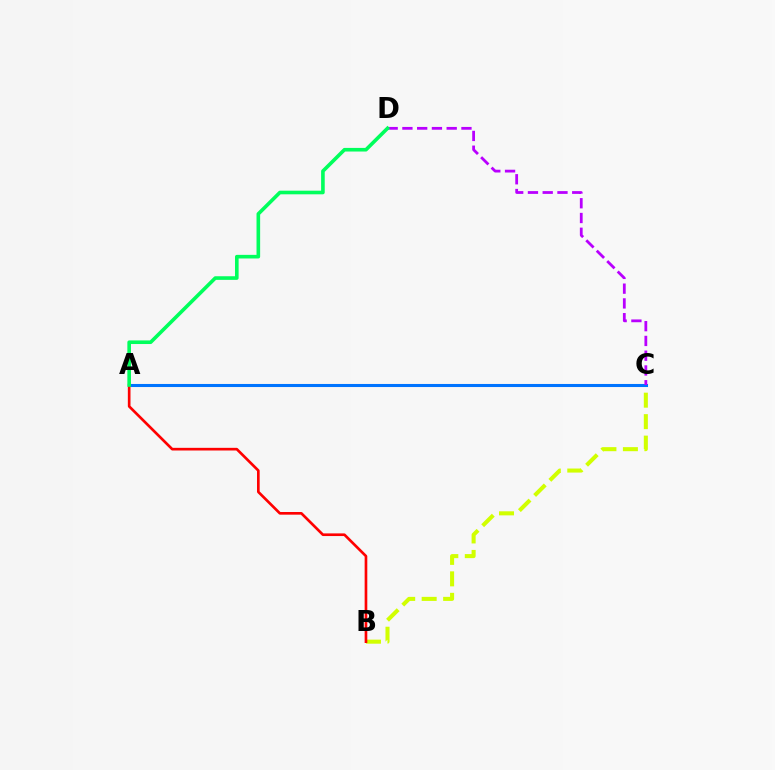{('B', 'C'): [{'color': '#d1ff00', 'line_style': 'dashed', 'thickness': 2.92}], ('A', 'C'): [{'color': '#0074ff', 'line_style': 'solid', 'thickness': 2.21}], ('C', 'D'): [{'color': '#b900ff', 'line_style': 'dashed', 'thickness': 2.01}], ('A', 'B'): [{'color': '#ff0000', 'line_style': 'solid', 'thickness': 1.91}], ('A', 'D'): [{'color': '#00ff5c', 'line_style': 'solid', 'thickness': 2.6}]}